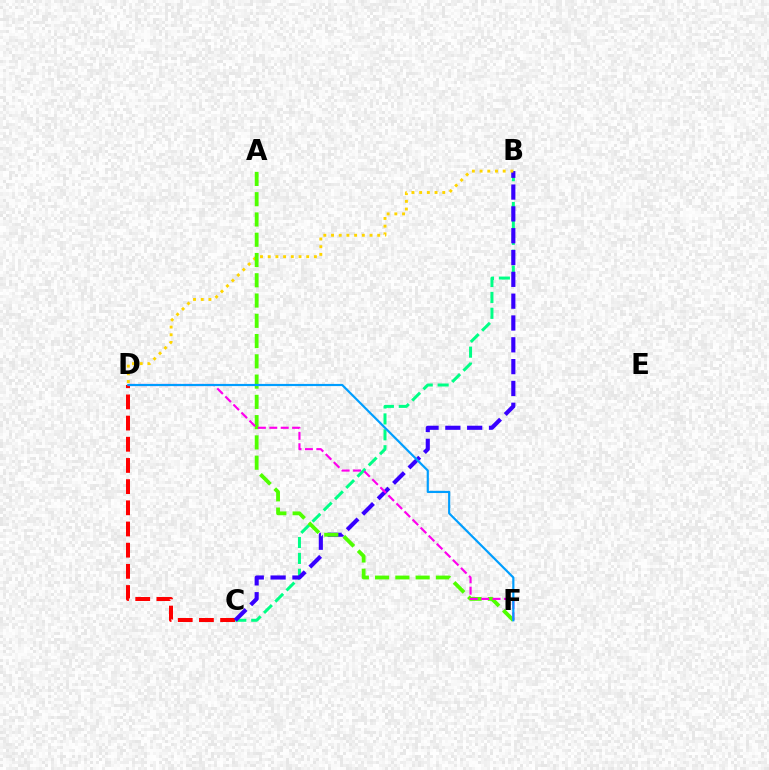{('C', 'D'): [{'color': '#ff0000', 'line_style': 'dashed', 'thickness': 2.88}], ('B', 'C'): [{'color': '#00ff86', 'line_style': 'dashed', 'thickness': 2.16}, {'color': '#3700ff', 'line_style': 'dashed', 'thickness': 2.96}], ('B', 'D'): [{'color': '#ffd500', 'line_style': 'dotted', 'thickness': 2.09}], ('A', 'F'): [{'color': '#4fff00', 'line_style': 'dashed', 'thickness': 2.75}], ('D', 'F'): [{'color': '#ff00ed', 'line_style': 'dashed', 'thickness': 1.55}, {'color': '#009eff', 'line_style': 'solid', 'thickness': 1.57}]}